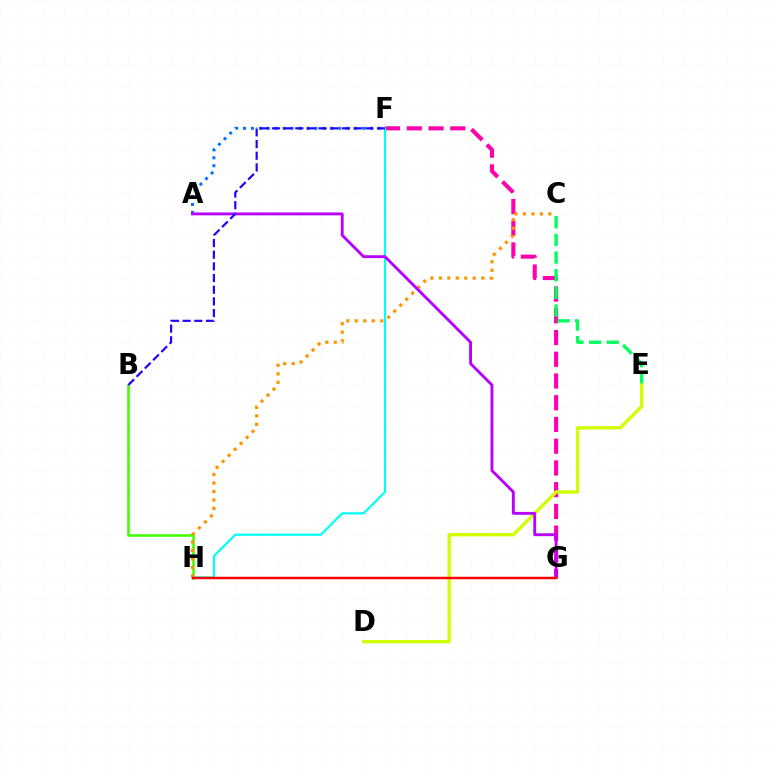{('F', 'G'): [{'color': '#ff00ac', 'line_style': 'dashed', 'thickness': 2.95}], ('C', 'E'): [{'color': '#00ff5c', 'line_style': 'dashed', 'thickness': 2.4}], ('A', 'F'): [{'color': '#0074ff', 'line_style': 'dotted', 'thickness': 2.15}], ('B', 'H'): [{'color': '#3dff00', 'line_style': 'solid', 'thickness': 1.84}], ('F', 'H'): [{'color': '#00fff6', 'line_style': 'solid', 'thickness': 1.59}], ('D', 'E'): [{'color': '#d1ff00', 'line_style': 'solid', 'thickness': 2.39}], ('C', 'H'): [{'color': '#ff9400', 'line_style': 'dotted', 'thickness': 2.3}], ('A', 'G'): [{'color': '#b900ff', 'line_style': 'solid', 'thickness': 2.07}], ('B', 'F'): [{'color': '#2500ff', 'line_style': 'dashed', 'thickness': 1.59}], ('G', 'H'): [{'color': '#ff0000', 'line_style': 'solid', 'thickness': 1.79}]}